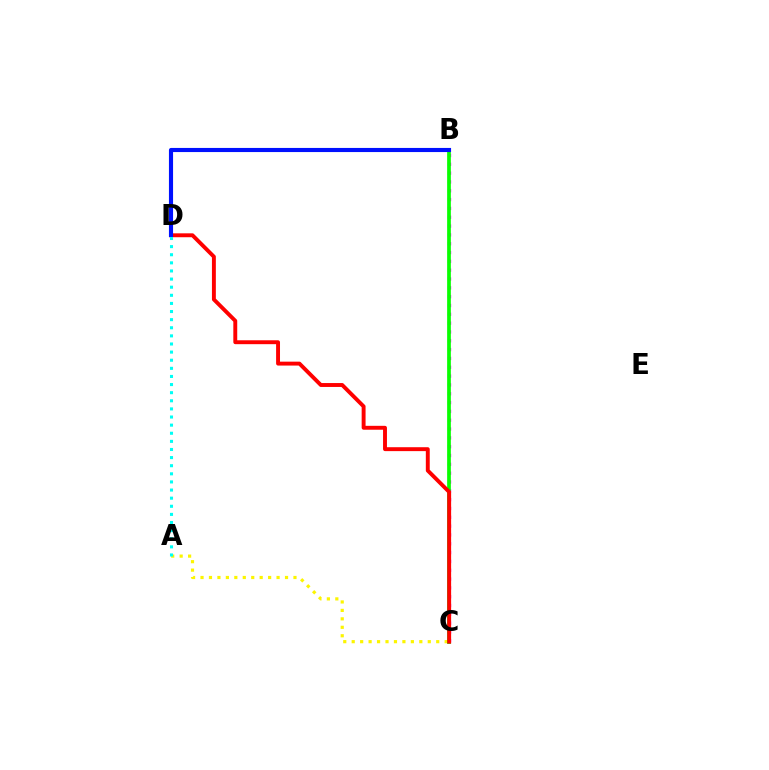{('A', 'C'): [{'color': '#fcf500', 'line_style': 'dotted', 'thickness': 2.3}], ('B', 'C'): [{'color': '#ee00ff', 'line_style': 'dotted', 'thickness': 2.4}, {'color': '#08ff00', 'line_style': 'solid', 'thickness': 2.68}], ('C', 'D'): [{'color': '#ff0000', 'line_style': 'solid', 'thickness': 2.81}], ('B', 'D'): [{'color': '#0010ff', 'line_style': 'solid', 'thickness': 2.97}], ('A', 'D'): [{'color': '#00fff6', 'line_style': 'dotted', 'thickness': 2.2}]}